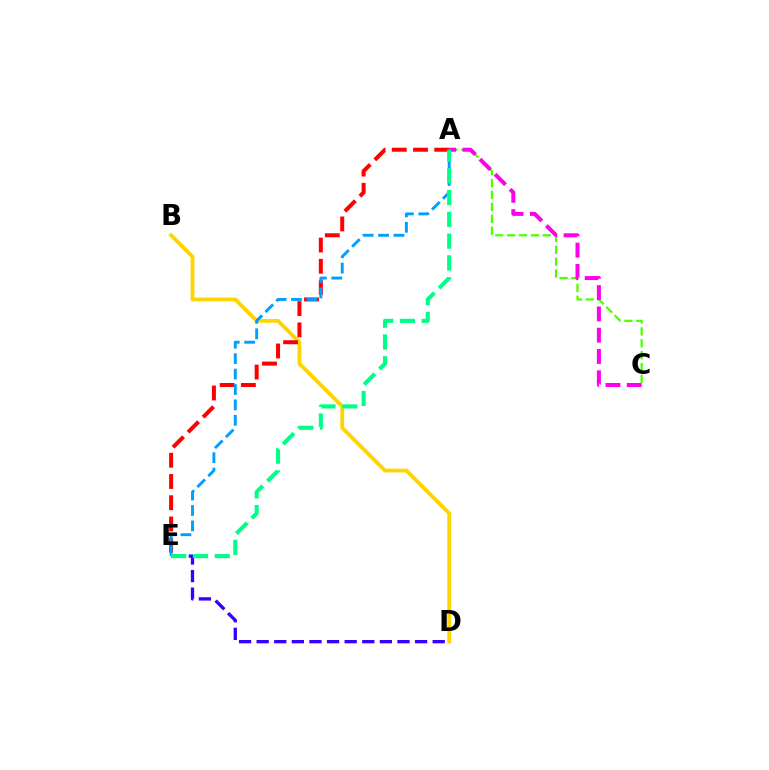{('D', 'E'): [{'color': '#3700ff', 'line_style': 'dashed', 'thickness': 2.39}], ('B', 'D'): [{'color': '#ffd500', 'line_style': 'solid', 'thickness': 2.74}], ('A', 'C'): [{'color': '#4fff00', 'line_style': 'dashed', 'thickness': 1.62}, {'color': '#ff00ed', 'line_style': 'dashed', 'thickness': 2.89}], ('A', 'E'): [{'color': '#ff0000', 'line_style': 'dashed', 'thickness': 2.89}, {'color': '#009eff', 'line_style': 'dashed', 'thickness': 2.09}, {'color': '#00ff86', 'line_style': 'dashed', 'thickness': 2.96}]}